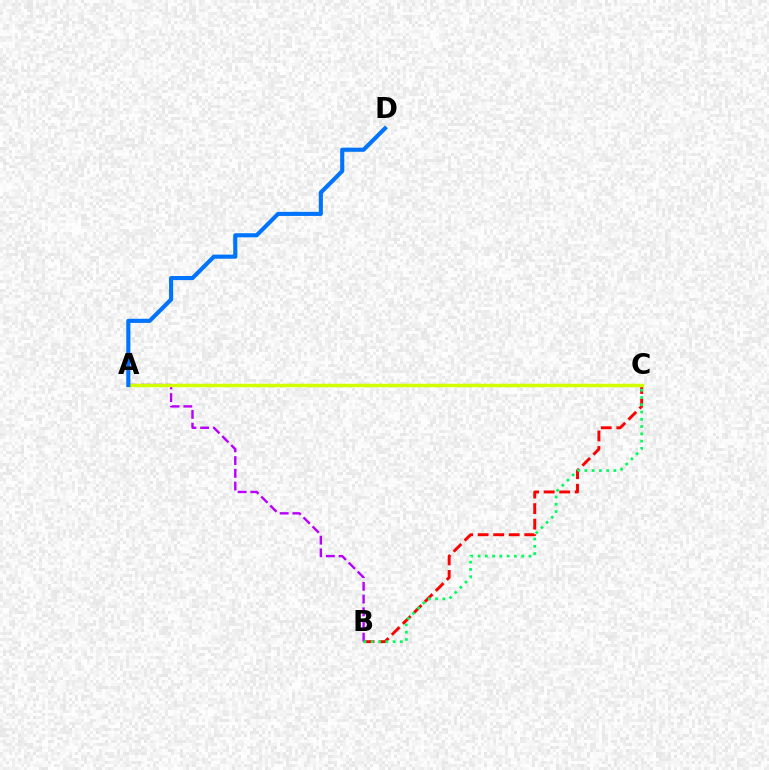{('B', 'C'): [{'color': '#ff0000', 'line_style': 'dashed', 'thickness': 2.11}, {'color': '#00ff5c', 'line_style': 'dotted', 'thickness': 1.98}], ('A', 'B'): [{'color': '#b900ff', 'line_style': 'dashed', 'thickness': 1.73}], ('A', 'C'): [{'color': '#d1ff00', 'line_style': 'solid', 'thickness': 2.5}], ('A', 'D'): [{'color': '#0074ff', 'line_style': 'solid', 'thickness': 2.96}]}